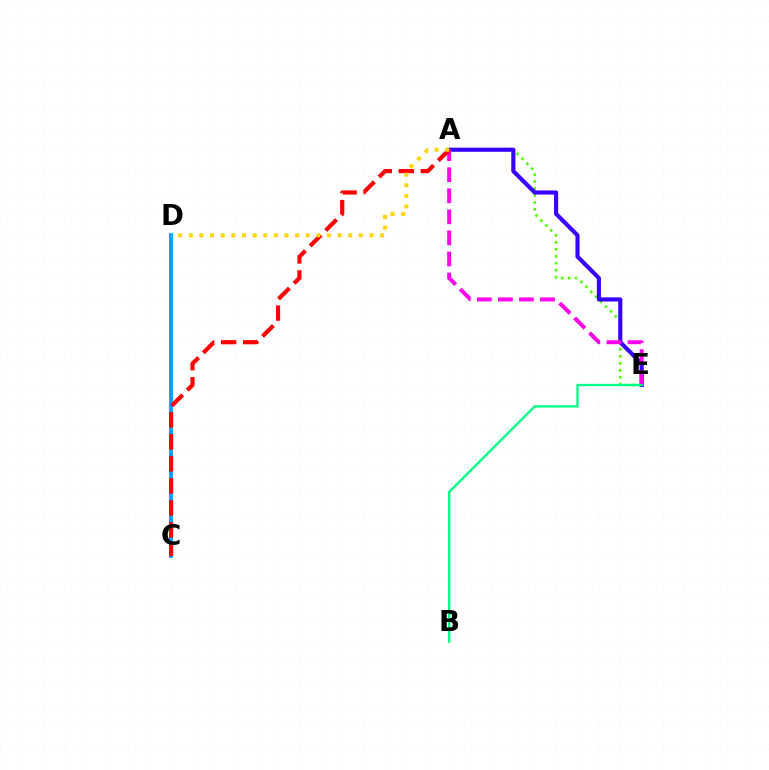{('A', 'E'): [{'color': '#4fff00', 'line_style': 'dotted', 'thickness': 1.89}, {'color': '#3700ff', 'line_style': 'solid', 'thickness': 2.97}, {'color': '#ff00ed', 'line_style': 'dashed', 'thickness': 2.86}], ('C', 'D'): [{'color': '#009eff', 'line_style': 'solid', 'thickness': 2.76}], ('B', 'E'): [{'color': '#00ff86', 'line_style': 'solid', 'thickness': 1.7}], ('A', 'C'): [{'color': '#ff0000', 'line_style': 'dashed', 'thickness': 2.99}], ('A', 'D'): [{'color': '#ffd500', 'line_style': 'dotted', 'thickness': 2.89}]}